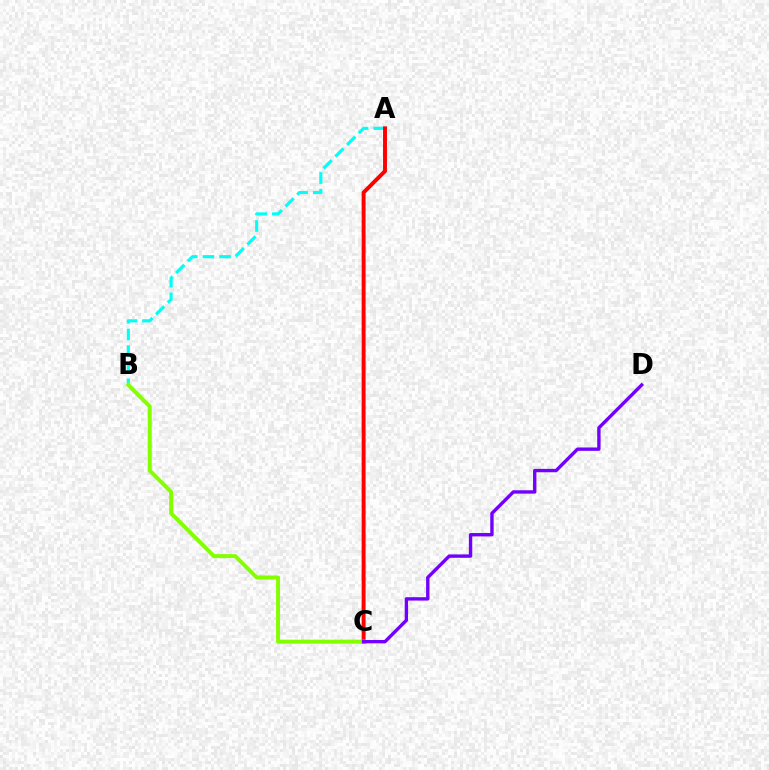{('A', 'B'): [{'color': '#00fff6', 'line_style': 'dashed', 'thickness': 2.26}], ('A', 'C'): [{'color': '#ff0000', 'line_style': 'solid', 'thickness': 2.82}], ('B', 'C'): [{'color': '#84ff00', 'line_style': 'solid', 'thickness': 2.86}], ('C', 'D'): [{'color': '#7200ff', 'line_style': 'solid', 'thickness': 2.43}]}